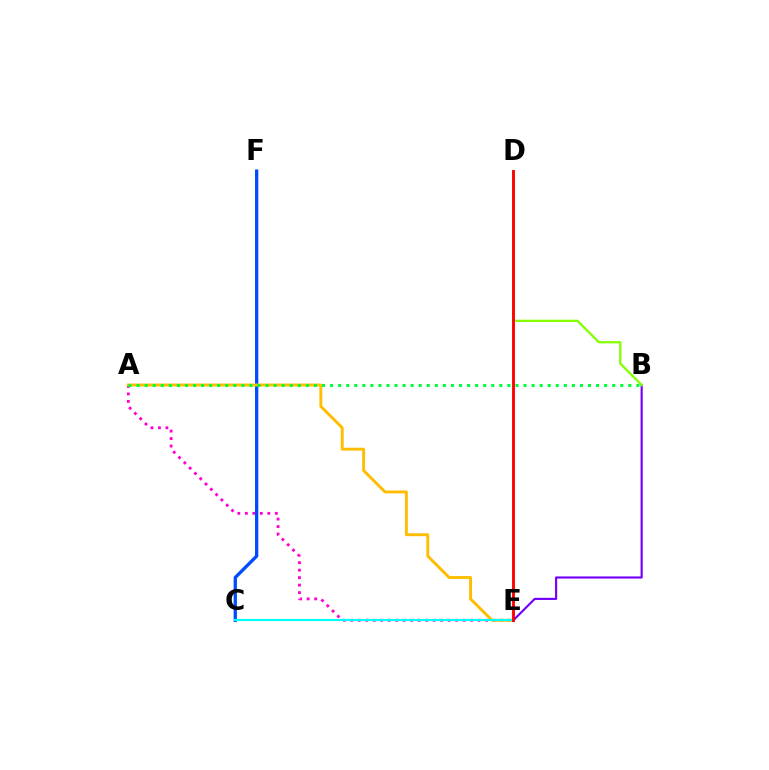{('A', 'E'): [{'color': '#ff00cf', 'line_style': 'dotted', 'thickness': 2.04}, {'color': '#ffbd00', 'line_style': 'solid', 'thickness': 2.09}], ('C', 'F'): [{'color': '#004bff', 'line_style': 'solid', 'thickness': 2.37}], ('B', 'E'): [{'color': '#7200ff', 'line_style': 'solid', 'thickness': 1.54}], ('A', 'B'): [{'color': '#00ff39', 'line_style': 'dotted', 'thickness': 2.19}], ('C', 'E'): [{'color': '#00fff6', 'line_style': 'solid', 'thickness': 1.56}], ('B', 'D'): [{'color': '#84ff00', 'line_style': 'solid', 'thickness': 1.64}], ('D', 'E'): [{'color': '#ff0000', 'line_style': 'solid', 'thickness': 2.07}]}